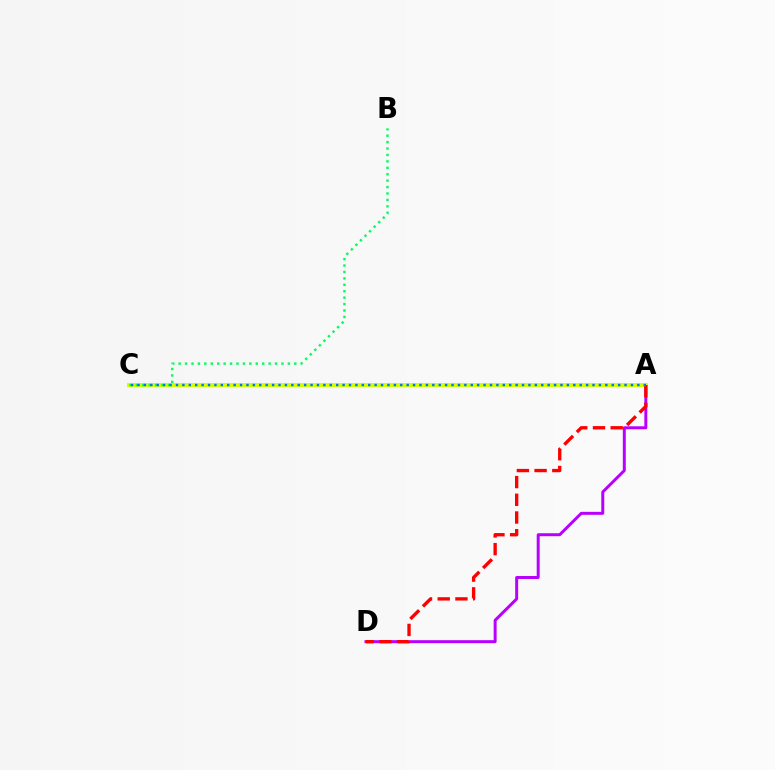{('A', 'D'): [{'color': '#b900ff', 'line_style': 'solid', 'thickness': 2.14}, {'color': '#ff0000', 'line_style': 'dashed', 'thickness': 2.41}], ('A', 'C'): [{'color': '#d1ff00', 'line_style': 'solid', 'thickness': 2.9}, {'color': '#0074ff', 'line_style': 'dotted', 'thickness': 1.74}], ('B', 'C'): [{'color': '#00ff5c', 'line_style': 'dotted', 'thickness': 1.75}]}